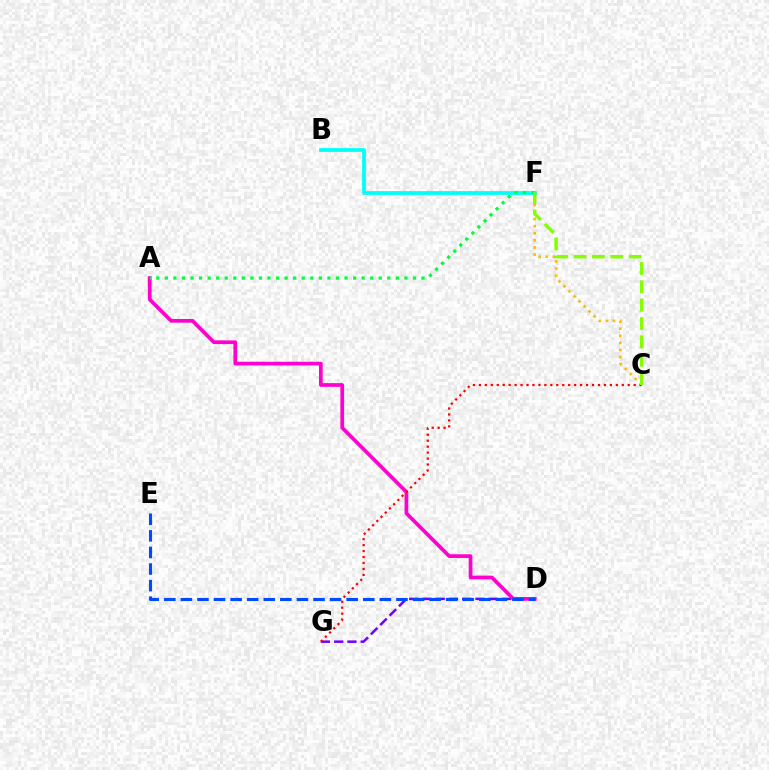{('D', 'G'): [{'color': '#7200ff', 'line_style': 'dashed', 'thickness': 1.8}], ('B', 'F'): [{'color': '#00fff6', 'line_style': 'solid', 'thickness': 2.7}], ('A', 'D'): [{'color': '#ff00cf', 'line_style': 'solid', 'thickness': 2.67}], ('A', 'F'): [{'color': '#00ff39', 'line_style': 'dotted', 'thickness': 2.33}], ('C', 'F'): [{'color': '#ffbd00', 'line_style': 'dotted', 'thickness': 1.93}, {'color': '#84ff00', 'line_style': 'dashed', 'thickness': 2.49}], ('C', 'G'): [{'color': '#ff0000', 'line_style': 'dotted', 'thickness': 1.62}], ('D', 'E'): [{'color': '#004bff', 'line_style': 'dashed', 'thickness': 2.25}]}